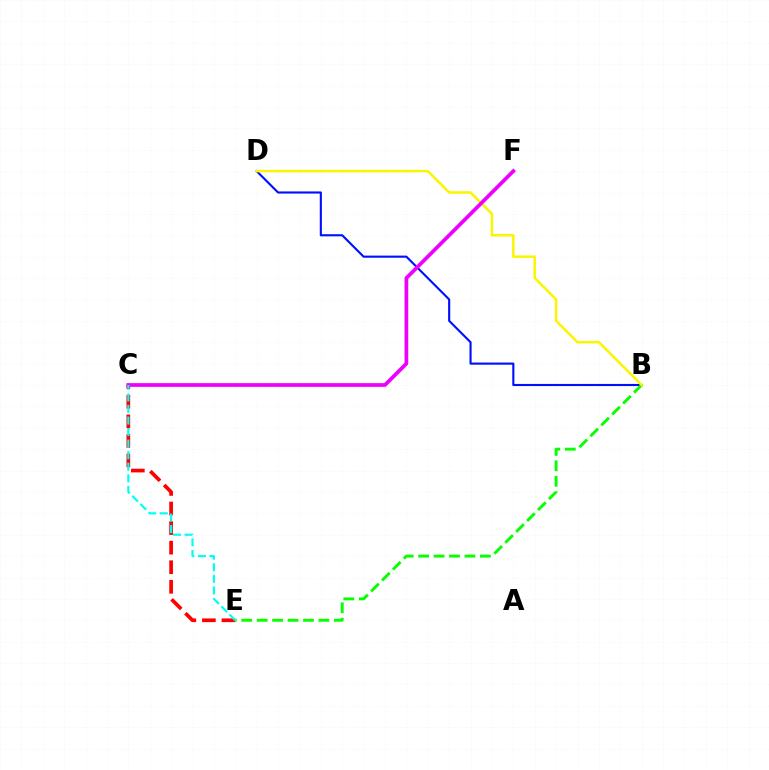{('B', 'D'): [{'color': '#0010ff', 'line_style': 'solid', 'thickness': 1.53}, {'color': '#fcf500', 'line_style': 'solid', 'thickness': 1.8}], ('C', 'E'): [{'color': '#ff0000', 'line_style': 'dashed', 'thickness': 2.66}, {'color': '#00fff6', 'line_style': 'dashed', 'thickness': 1.57}], ('B', 'E'): [{'color': '#08ff00', 'line_style': 'dashed', 'thickness': 2.1}], ('C', 'F'): [{'color': '#ee00ff', 'line_style': 'solid', 'thickness': 2.69}]}